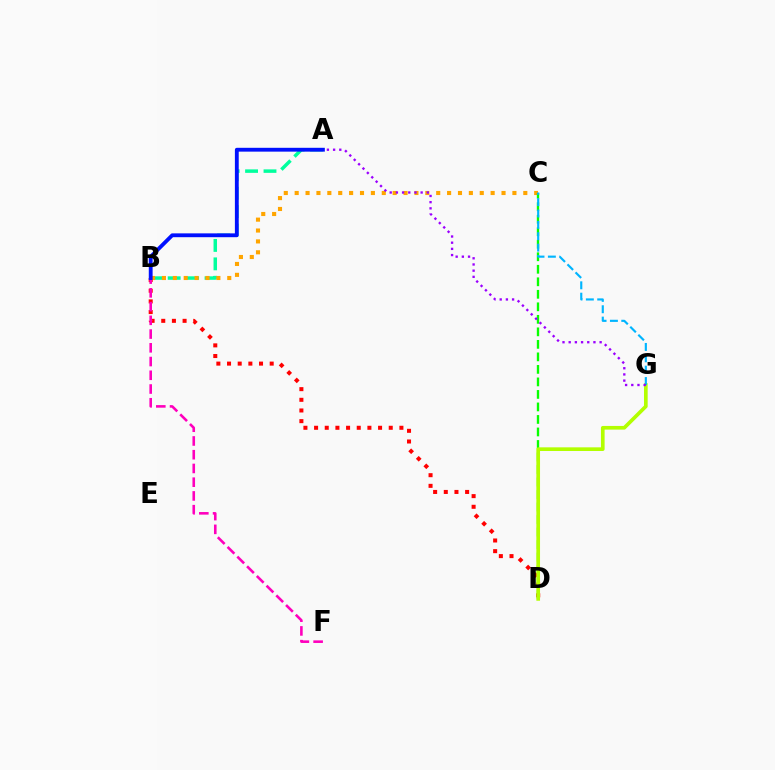{('B', 'D'): [{'color': '#ff0000', 'line_style': 'dotted', 'thickness': 2.9}], ('A', 'B'): [{'color': '#00ff9d', 'line_style': 'dashed', 'thickness': 2.5}, {'color': '#0010ff', 'line_style': 'solid', 'thickness': 2.76}], ('B', 'C'): [{'color': '#ffa500', 'line_style': 'dotted', 'thickness': 2.96}], ('C', 'D'): [{'color': '#08ff00', 'line_style': 'dashed', 'thickness': 1.7}], ('D', 'G'): [{'color': '#b3ff00', 'line_style': 'solid', 'thickness': 2.64}], ('B', 'F'): [{'color': '#ff00bd', 'line_style': 'dashed', 'thickness': 1.87}], ('C', 'G'): [{'color': '#00b5ff', 'line_style': 'dashed', 'thickness': 1.54}], ('A', 'G'): [{'color': '#9b00ff', 'line_style': 'dotted', 'thickness': 1.68}]}